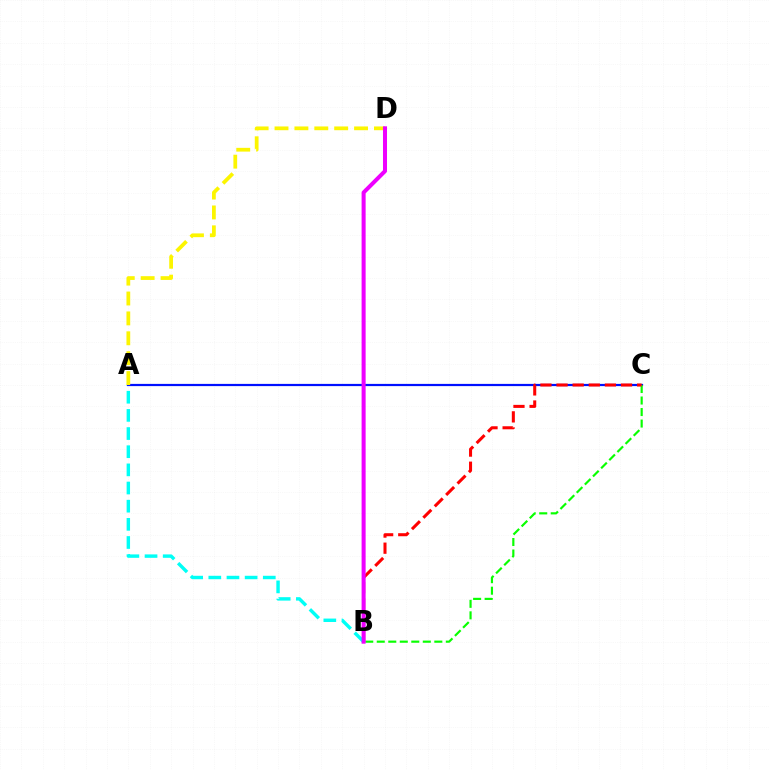{('A', 'B'): [{'color': '#00fff6', 'line_style': 'dashed', 'thickness': 2.47}], ('A', 'C'): [{'color': '#0010ff', 'line_style': 'solid', 'thickness': 1.59}], ('B', 'C'): [{'color': '#08ff00', 'line_style': 'dashed', 'thickness': 1.56}, {'color': '#ff0000', 'line_style': 'dashed', 'thickness': 2.19}], ('A', 'D'): [{'color': '#fcf500', 'line_style': 'dashed', 'thickness': 2.7}], ('B', 'D'): [{'color': '#ee00ff', 'line_style': 'solid', 'thickness': 2.9}]}